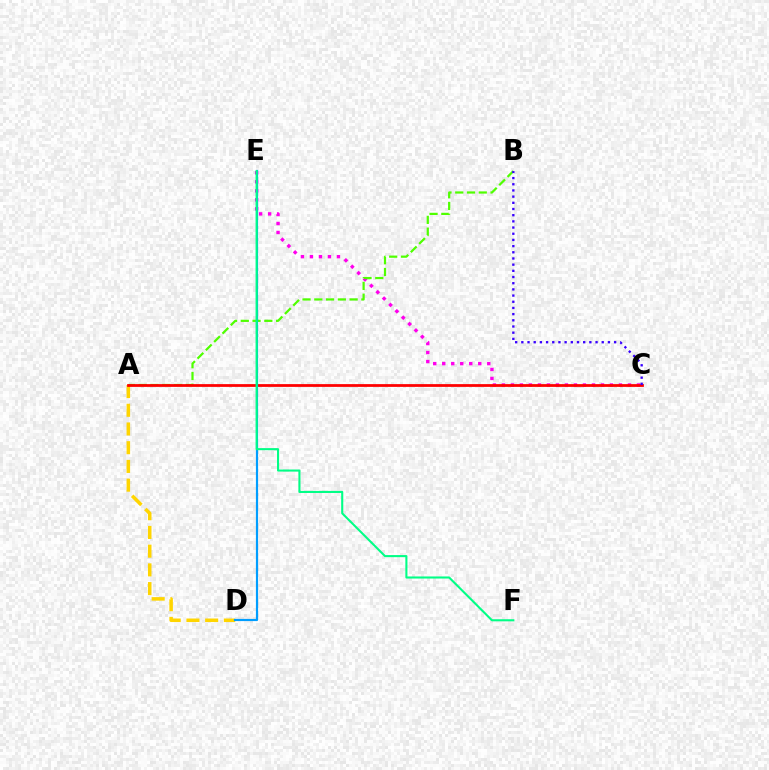{('A', 'D'): [{'color': '#ffd500', 'line_style': 'dashed', 'thickness': 2.54}], ('C', 'E'): [{'color': '#ff00ed', 'line_style': 'dotted', 'thickness': 2.45}], ('A', 'B'): [{'color': '#4fff00', 'line_style': 'dashed', 'thickness': 1.6}], ('A', 'C'): [{'color': '#ff0000', 'line_style': 'solid', 'thickness': 1.99}], ('D', 'E'): [{'color': '#009eff', 'line_style': 'solid', 'thickness': 1.57}], ('E', 'F'): [{'color': '#00ff86', 'line_style': 'solid', 'thickness': 1.5}], ('B', 'C'): [{'color': '#3700ff', 'line_style': 'dotted', 'thickness': 1.68}]}